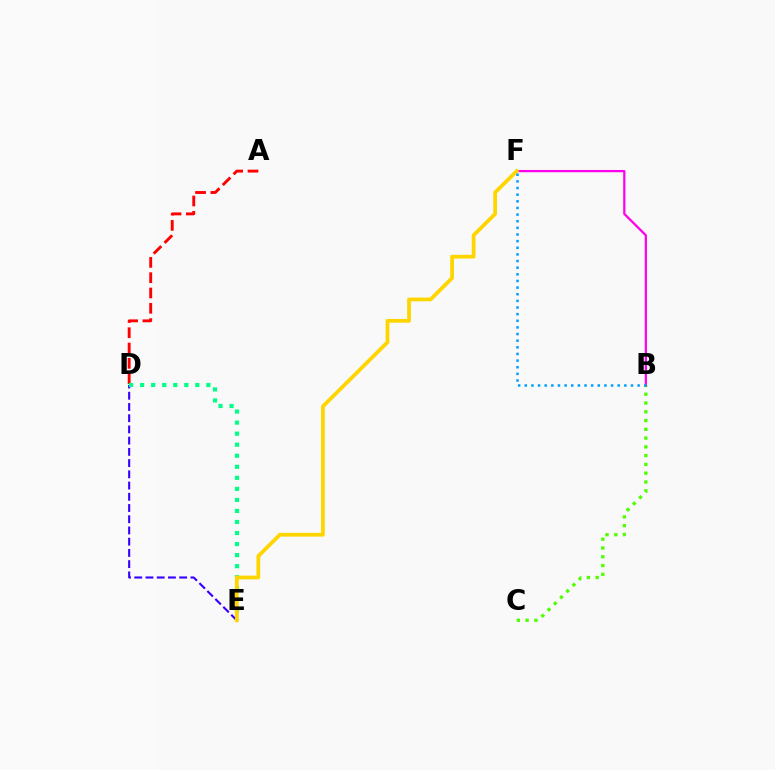{('B', 'C'): [{'color': '#4fff00', 'line_style': 'dotted', 'thickness': 2.38}], ('B', 'F'): [{'color': '#ff00ed', 'line_style': 'solid', 'thickness': 1.62}, {'color': '#009eff', 'line_style': 'dotted', 'thickness': 1.8}], ('D', 'E'): [{'color': '#3700ff', 'line_style': 'dashed', 'thickness': 1.53}, {'color': '#00ff86', 'line_style': 'dotted', 'thickness': 3.0}], ('A', 'D'): [{'color': '#ff0000', 'line_style': 'dashed', 'thickness': 2.08}], ('E', 'F'): [{'color': '#ffd500', 'line_style': 'solid', 'thickness': 2.72}]}